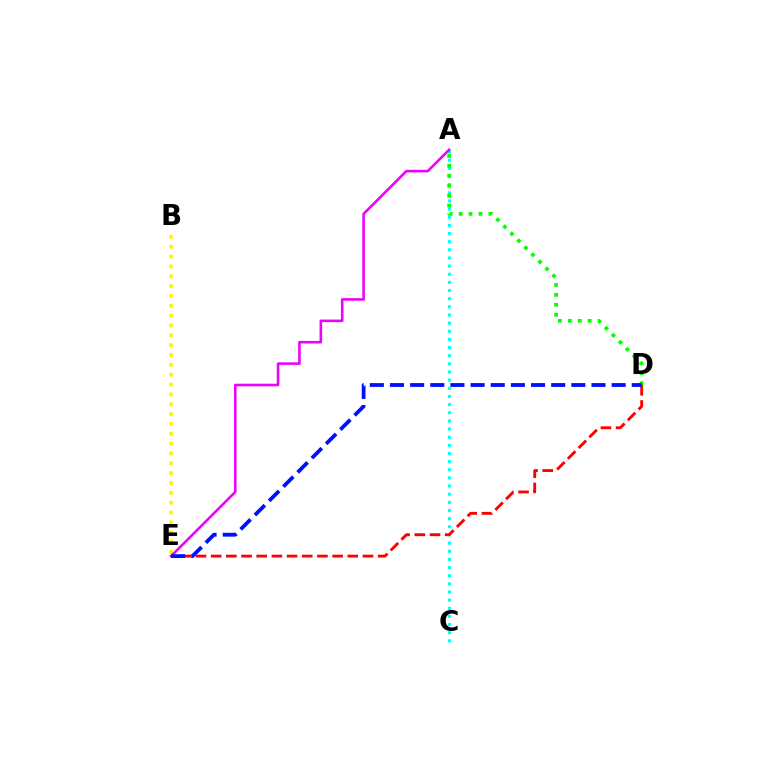{('A', 'C'): [{'color': '#00fff6', 'line_style': 'dotted', 'thickness': 2.21}], ('B', 'E'): [{'color': '#fcf500', 'line_style': 'dotted', 'thickness': 2.67}], ('A', 'E'): [{'color': '#ee00ff', 'line_style': 'solid', 'thickness': 1.86}], ('A', 'D'): [{'color': '#08ff00', 'line_style': 'dotted', 'thickness': 2.69}], ('D', 'E'): [{'color': '#ff0000', 'line_style': 'dashed', 'thickness': 2.06}, {'color': '#0010ff', 'line_style': 'dashed', 'thickness': 2.74}]}